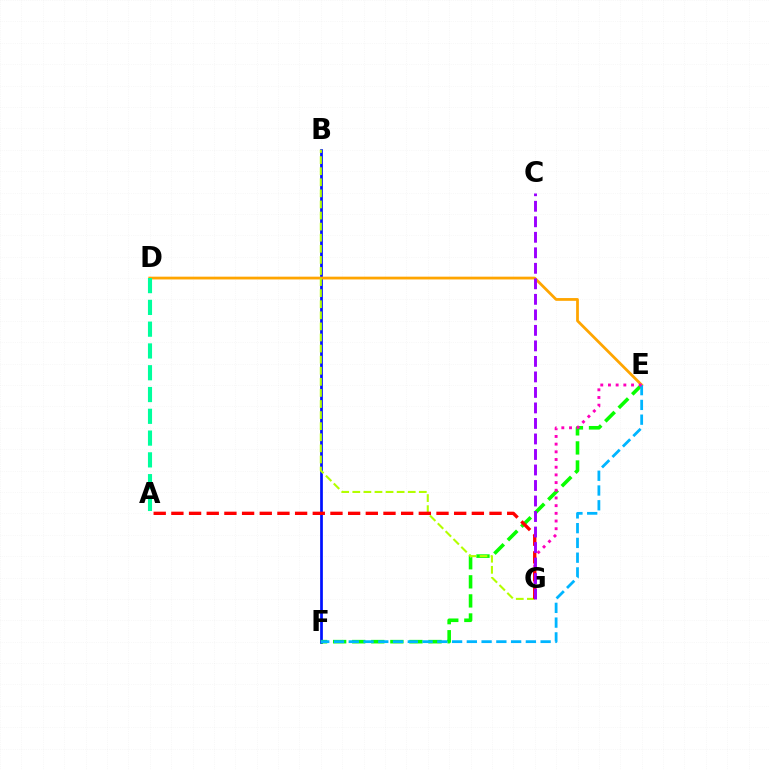{('B', 'F'): [{'color': '#0010ff', 'line_style': 'solid', 'thickness': 1.96}], ('E', 'F'): [{'color': '#08ff00', 'line_style': 'dashed', 'thickness': 2.59}, {'color': '#00b5ff', 'line_style': 'dashed', 'thickness': 2.01}], ('D', 'E'): [{'color': '#ffa500', 'line_style': 'solid', 'thickness': 1.99}], ('B', 'G'): [{'color': '#b3ff00', 'line_style': 'dashed', 'thickness': 1.51}], ('A', 'D'): [{'color': '#00ff9d', 'line_style': 'dashed', 'thickness': 2.96}], ('E', 'G'): [{'color': '#ff00bd', 'line_style': 'dotted', 'thickness': 2.09}], ('A', 'G'): [{'color': '#ff0000', 'line_style': 'dashed', 'thickness': 2.4}], ('C', 'G'): [{'color': '#9b00ff', 'line_style': 'dashed', 'thickness': 2.11}]}